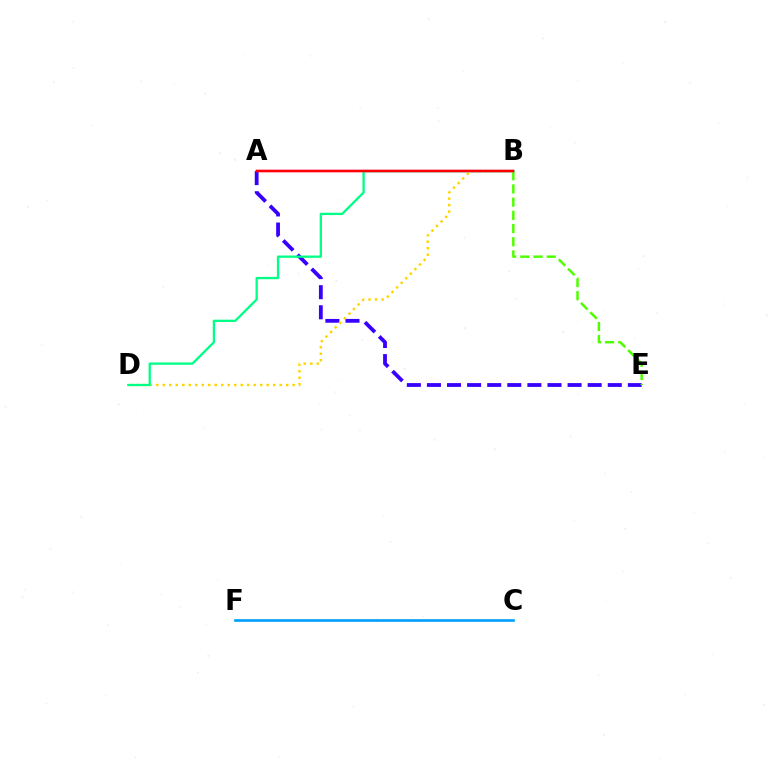{('A', 'E'): [{'color': '#3700ff', 'line_style': 'dashed', 'thickness': 2.73}], ('C', 'F'): [{'color': '#009eff', 'line_style': 'solid', 'thickness': 1.9}], ('B', 'E'): [{'color': '#4fff00', 'line_style': 'dashed', 'thickness': 1.79}], ('B', 'D'): [{'color': '#ffd500', 'line_style': 'dotted', 'thickness': 1.76}, {'color': '#00ff86', 'line_style': 'solid', 'thickness': 1.66}], ('A', 'B'): [{'color': '#ff00ed', 'line_style': 'solid', 'thickness': 1.6}, {'color': '#ff0000', 'line_style': 'solid', 'thickness': 1.79}]}